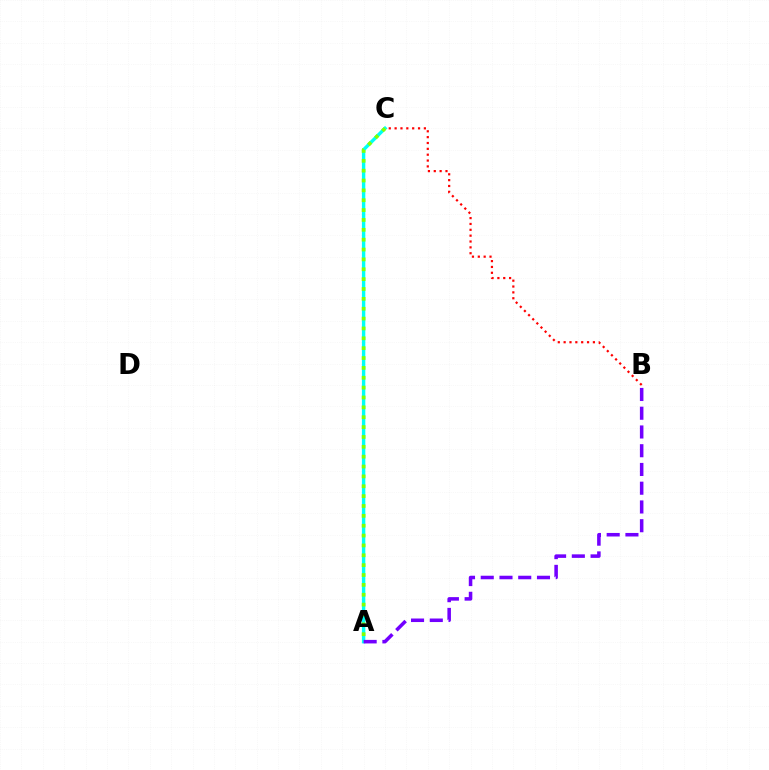{('B', 'C'): [{'color': '#ff0000', 'line_style': 'dotted', 'thickness': 1.59}], ('A', 'C'): [{'color': '#00fff6', 'line_style': 'solid', 'thickness': 2.46}, {'color': '#84ff00', 'line_style': 'dotted', 'thickness': 2.68}], ('A', 'B'): [{'color': '#7200ff', 'line_style': 'dashed', 'thickness': 2.55}]}